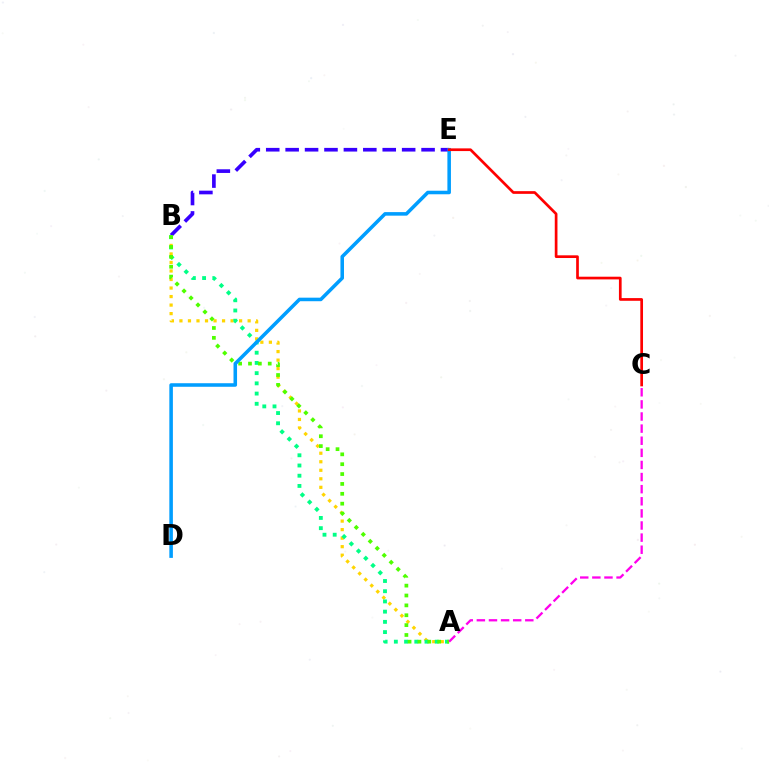{('B', 'E'): [{'color': '#3700ff', 'line_style': 'dashed', 'thickness': 2.64}], ('A', 'B'): [{'color': '#ffd500', 'line_style': 'dotted', 'thickness': 2.32}, {'color': '#00ff86', 'line_style': 'dotted', 'thickness': 2.78}, {'color': '#4fff00', 'line_style': 'dotted', 'thickness': 2.68}], ('D', 'E'): [{'color': '#009eff', 'line_style': 'solid', 'thickness': 2.55}], ('C', 'E'): [{'color': '#ff0000', 'line_style': 'solid', 'thickness': 1.94}], ('A', 'C'): [{'color': '#ff00ed', 'line_style': 'dashed', 'thickness': 1.65}]}